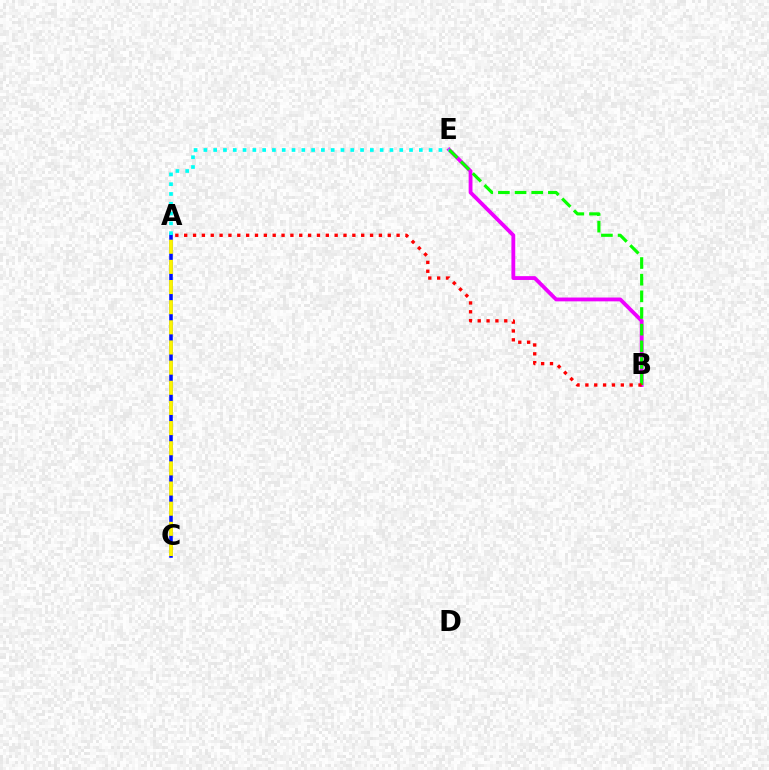{('A', 'C'): [{'color': '#0010ff', 'line_style': 'solid', 'thickness': 2.57}, {'color': '#fcf500', 'line_style': 'dashed', 'thickness': 2.74}], ('B', 'E'): [{'color': '#ee00ff', 'line_style': 'solid', 'thickness': 2.75}, {'color': '#08ff00', 'line_style': 'dashed', 'thickness': 2.26}], ('A', 'E'): [{'color': '#00fff6', 'line_style': 'dotted', 'thickness': 2.66}], ('A', 'B'): [{'color': '#ff0000', 'line_style': 'dotted', 'thickness': 2.4}]}